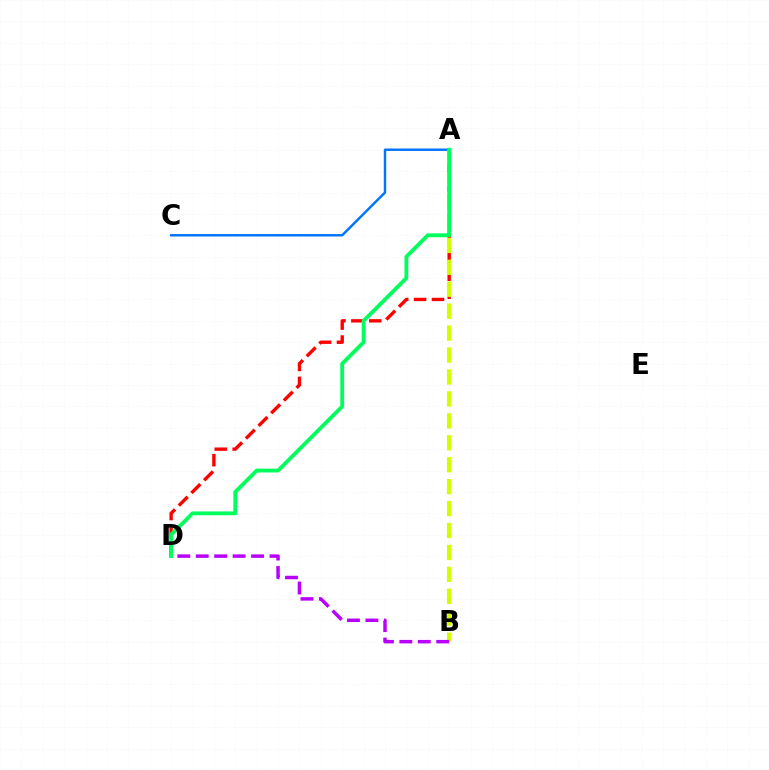{('A', 'C'): [{'color': '#0074ff', 'line_style': 'solid', 'thickness': 1.76}], ('A', 'D'): [{'color': '#ff0000', 'line_style': 'dashed', 'thickness': 2.43}, {'color': '#00ff5c', 'line_style': 'solid', 'thickness': 2.77}], ('A', 'B'): [{'color': '#d1ff00', 'line_style': 'dashed', 'thickness': 2.98}], ('B', 'D'): [{'color': '#b900ff', 'line_style': 'dashed', 'thickness': 2.51}]}